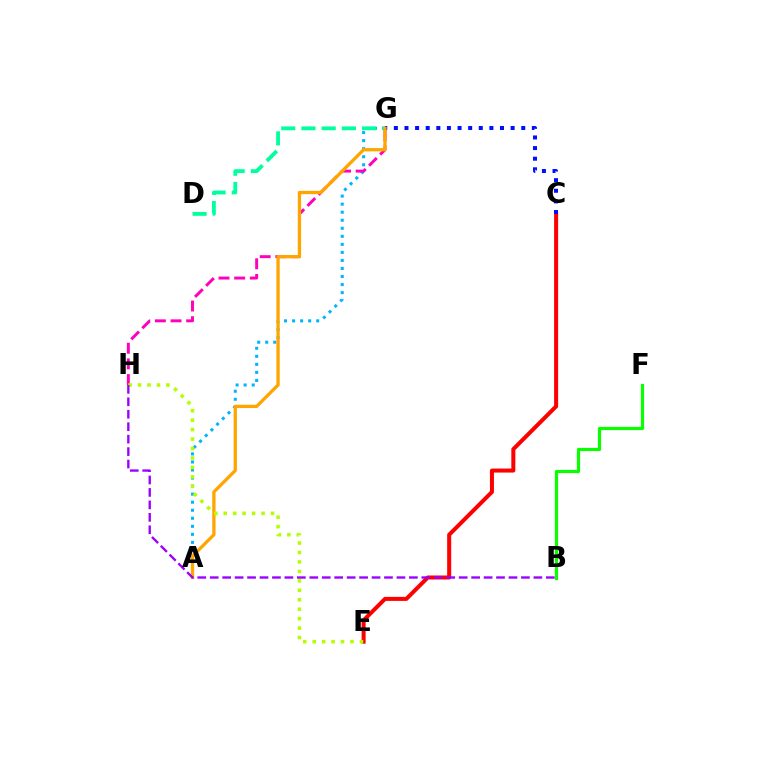{('B', 'F'): [{'color': '#08ff00', 'line_style': 'solid', 'thickness': 2.28}], ('A', 'G'): [{'color': '#00b5ff', 'line_style': 'dotted', 'thickness': 2.19}, {'color': '#ffa500', 'line_style': 'solid', 'thickness': 2.37}], ('G', 'H'): [{'color': '#ff00bd', 'line_style': 'dashed', 'thickness': 2.13}], ('C', 'E'): [{'color': '#ff0000', 'line_style': 'solid', 'thickness': 2.89}], ('D', 'G'): [{'color': '#00ff9d', 'line_style': 'dashed', 'thickness': 2.75}], ('C', 'G'): [{'color': '#0010ff', 'line_style': 'dotted', 'thickness': 2.88}], ('E', 'H'): [{'color': '#b3ff00', 'line_style': 'dotted', 'thickness': 2.57}], ('B', 'H'): [{'color': '#9b00ff', 'line_style': 'dashed', 'thickness': 1.69}]}